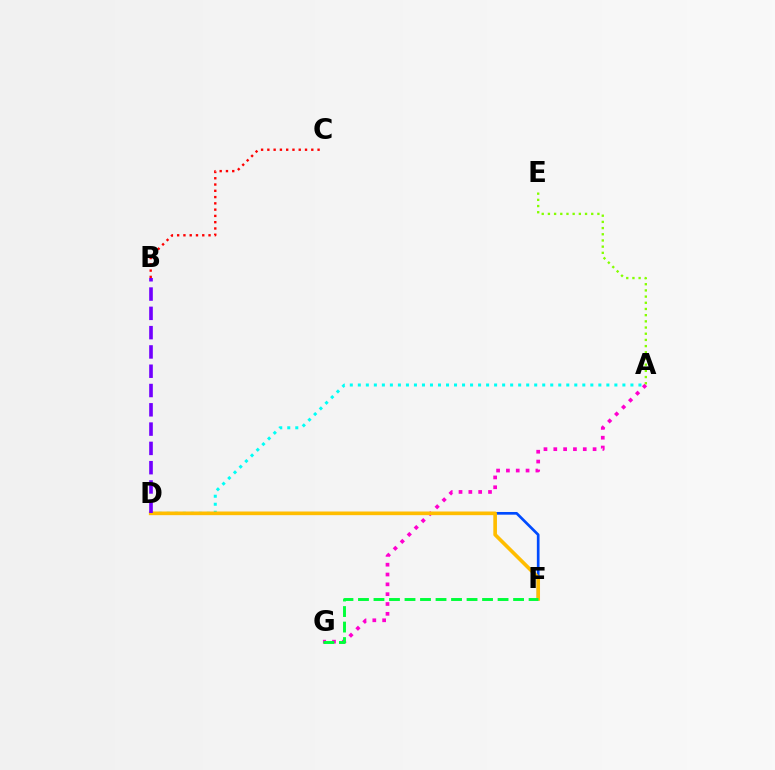{('A', 'G'): [{'color': '#ff00cf', 'line_style': 'dotted', 'thickness': 2.67}], ('A', 'E'): [{'color': '#84ff00', 'line_style': 'dotted', 'thickness': 1.68}], ('A', 'D'): [{'color': '#00fff6', 'line_style': 'dotted', 'thickness': 2.18}], ('D', 'F'): [{'color': '#004bff', 'line_style': 'solid', 'thickness': 1.93}, {'color': '#ffbd00', 'line_style': 'solid', 'thickness': 2.63}], ('B', 'D'): [{'color': '#7200ff', 'line_style': 'dashed', 'thickness': 2.62}], ('B', 'C'): [{'color': '#ff0000', 'line_style': 'dotted', 'thickness': 1.71}], ('F', 'G'): [{'color': '#00ff39', 'line_style': 'dashed', 'thickness': 2.11}]}